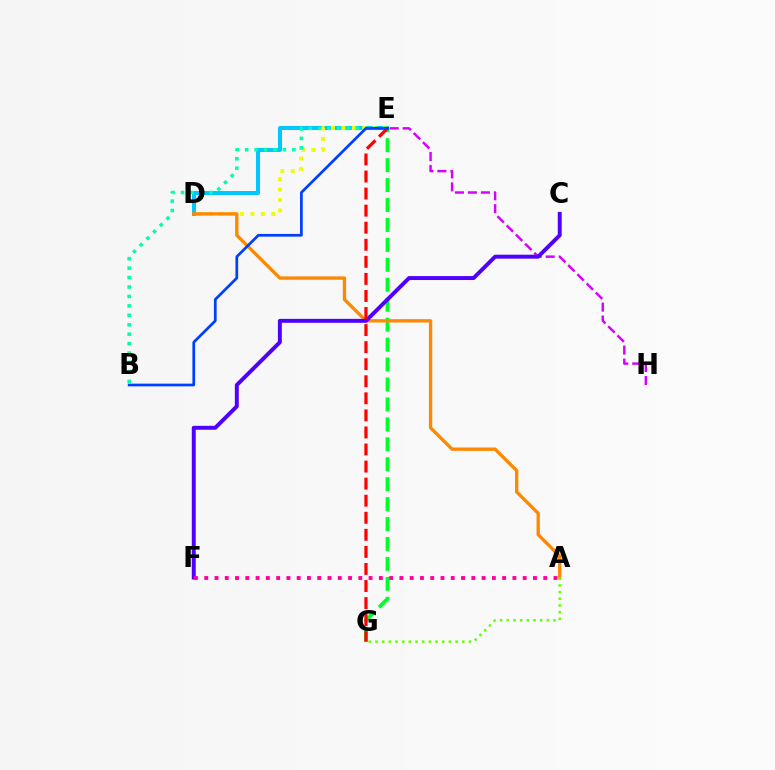{('E', 'G'): [{'color': '#00ff27', 'line_style': 'dashed', 'thickness': 2.71}, {'color': '#ff0000', 'line_style': 'dashed', 'thickness': 2.32}], ('D', 'E'): [{'color': '#00c7ff', 'line_style': 'solid', 'thickness': 2.89}, {'color': '#eeff00', 'line_style': 'dotted', 'thickness': 2.83}], ('A', 'D'): [{'color': '#ff8800', 'line_style': 'solid', 'thickness': 2.4}], ('E', 'H'): [{'color': '#d600ff', 'line_style': 'dashed', 'thickness': 1.76}], ('C', 'F'): [{'color': '#4f00ff', 'line_style': 'solid', 'thickness': 2.84}], ('A', 'G'): [{'color': '#66ff00', 'line_style': 'dotted', 'thickness': 1.81}], ('B', 'E'): [{'color': '#00ffaf', 'line_style': 'dotted', 'thickness': 2.56}, {'color': '#003fff', 'line_style': 'solid', 'thickness': 1.96}], ('A', 'F'): [{'color': '#ff00a0', 'line_style': 'dotted', 'thickness': 2.79}]}